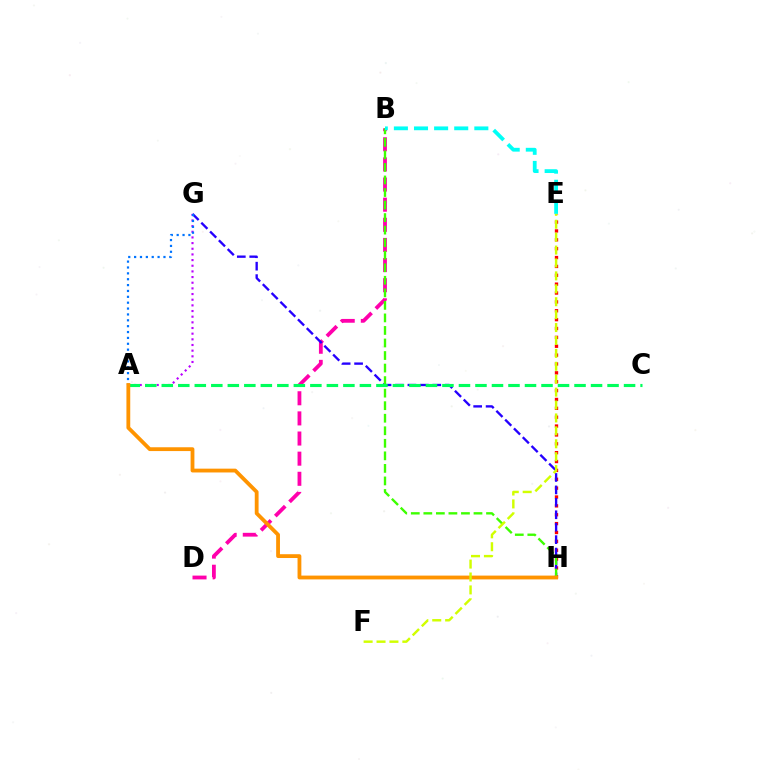{('E', 'H'): [{'color': '#ff0000', 'line_style': 'dotted', 'thickness': 2.41}], ('B', 'D'): [{'color': '#ff00ac', 'line_style': 'dashed', 'thickness': 2.73}], ('G', 'H'): [{'color': '#2500ff', 'line_style': 'dashed', 'thickness': 1.69}], ('A', 'G'): [{'color': '#b900ff', 'line_style': 'dotted', 'thickness': 1.54}, {'color': '#0074ff', 'line_style': 'dotted', 'thickness': 1.59}], ('B', 'H'): [{'color': '#3dff00', 'line_style': 'dashed', 'thickness': 1.7}], ('A', 'C'): [{'color': '#00ff5c', 'line_style': 'dashed', 'thickness': 2.24}], ('B', 'E'): [{'color': '#00fff6', 'line_style': 'dashed', 'thickness': 2.73}], ('A', 'H'): [{'color': '#ff9400', 'line_style': 'solid', 'thickness': 2.74}], ('E', 'F'): [{'color': '#d1ff00', 'line_style': 'dashed', 'thickness': 1.75}]}